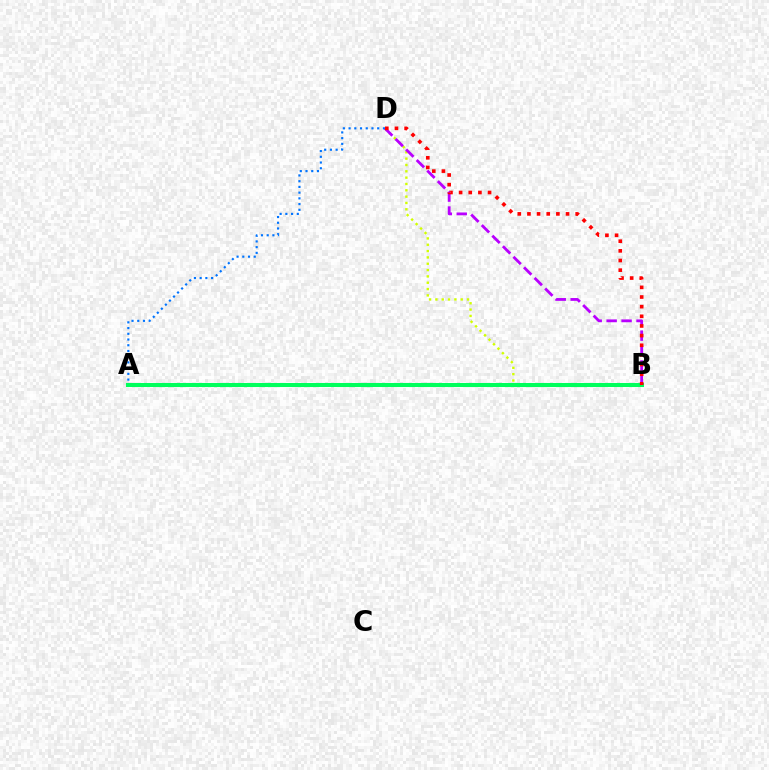{('B', 'D'): [{'color': '#d1ff00', 'line_style': 'dotted', 'thickness': 1.72}, {'color': '#b900ff', 'line_style': 'dashed', 'thickness': 2.03}, {'color': '#ff0000', 'line_style': 'dotted', 'thickness': 2.62}], ('A', 'D'): [{'color': '#0074ff', 'line_style': 'dotted', 'thickness': 1.55}], ('A', 'B'): [{'color': '#00ff5c', 'line_style': 'solid', 'thickness': 2.91}]}